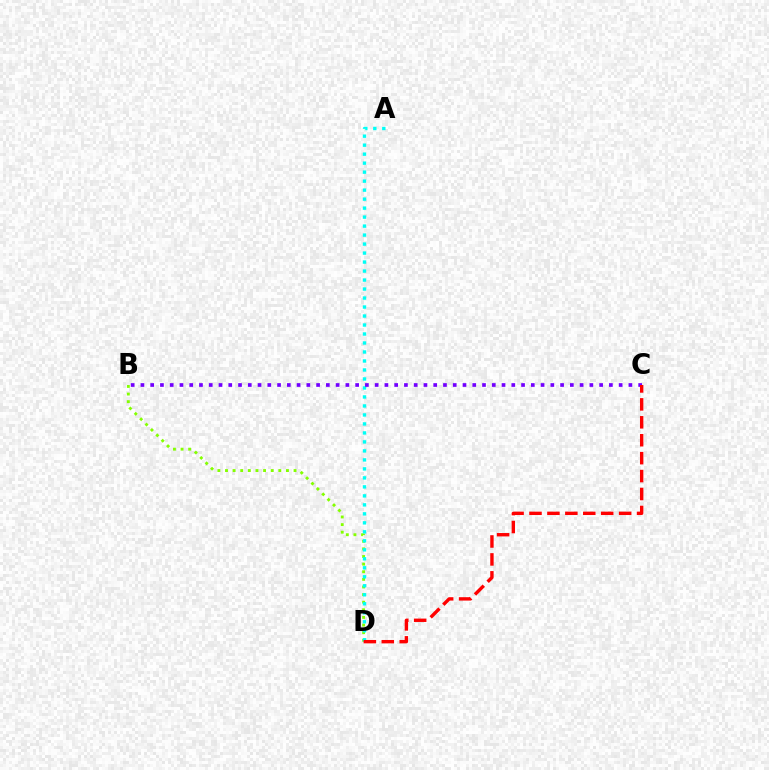{('B', 'D'): [{'color': '#84ff00', 'line_style': 'dotted', 'thickness': 2.07}], ('A', 'D'): [{'color': '#00fff6', 'line_style': 'dotted', 'thickness': 2.44}], ('B', 'C'): [{'color': '#7200ff', 'line_style': 'dotted', 'thickness': 2.65}], ('C', 'D'): [{'color': '#ff0000', 'line_style': 'dashed', 'thickness': 2.44}]}